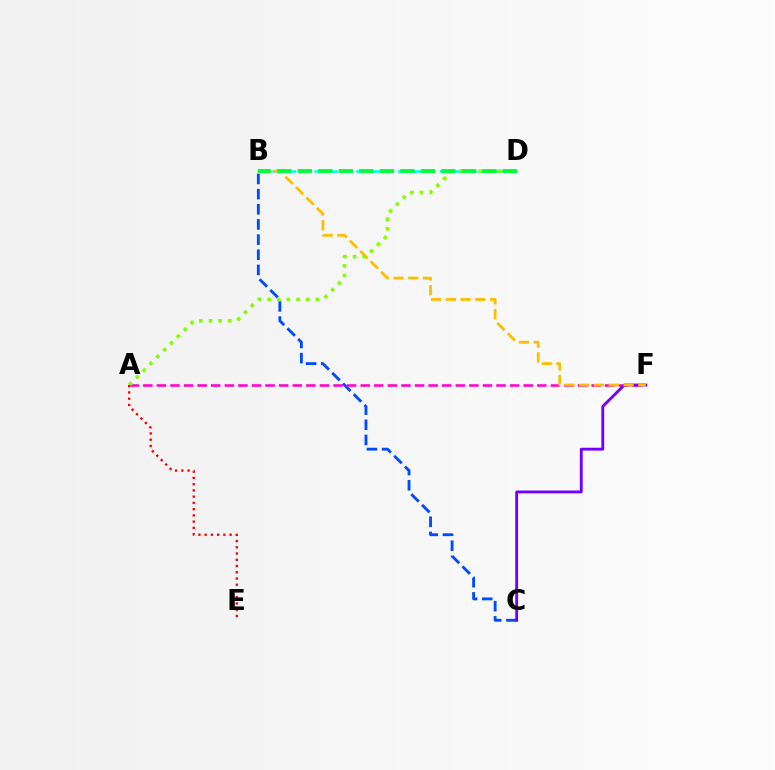{('B', 'C'): [{'color': '#004bff', 'line_style': 'dashed', 'thickness': 2.06}], ('A', 'F'): [{'color': '#ff00cf', 'line_style': 'dashed', 'thickness': 1.85}], ('C', 'F'): [{'color': '#7200ff', 'line_style': 'solid', 'thickness': 2.05}], ('B', 'D'): [{'color': '#00fff6', 'line_style': 'dashed', 'thickness': 1.89}, {'color': '#00ff39', 'line_style': 'dashed', 'thickness': 2.79}], ('B', 'F'): [{'color': '#ffbd00', 'line_style': 'dashed', 'thickness': 2.0}], ('A', 'D'): [{'color': '#84ff00', 'line_style': 'dotted', 'thickness': 2.62}], ('A', 'E'): [{'color': '#ff0000', 'line_style': 'dotted', 'thickness': 1.7}]}